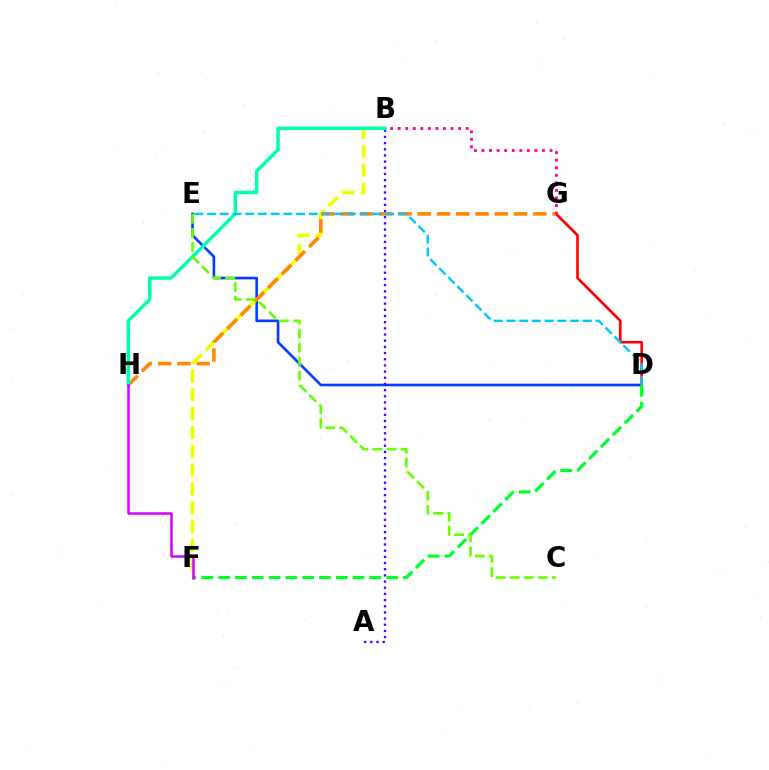{('D', 'E'): [{'color': '#003fff', 'line_style': 'solid', 'thickness': 1.9}, {'color': '#00c7ff', 'line_style': 'dashed', 'thickness': 1.73}], ('D', 'G'): [{'color': '#ff0000', 'line_style': 'solid', 'thickness': 1.9}], ('D', 'F'): [{'color': '#00ff27', 'line_style': 'dashed', 'thickness': 2.28}], ('A', 'B'): [{'color': '#4f00ff', 'line_style': 'dotted', 'thickness': 1.68}], ('B', 'F'): [{'color': '#eeff00', 'line_style': 'dashed', 'thickness': 2.56}], ('G', 'H'): [{'color': '#ff8800', 'line_style': 'dashed', 'thickness': 2.62}], ('B', 'G'): [{'color': '#ff00a0', 'line_style': 'dotted', 'thickness': 2.05}], ('B', 'H'): [{'color': '#00ffaf', 'line_style': 'solid', 'thickness': 2.5}], ('C', 'E'): [{'color': '#66ff00', 'line_style': 'dashed', 'thickness': 1.91}], ('F', 'H'): [{'color': '#d600ff', 'line_style': 'solid', 'thickness': 1.81}]}